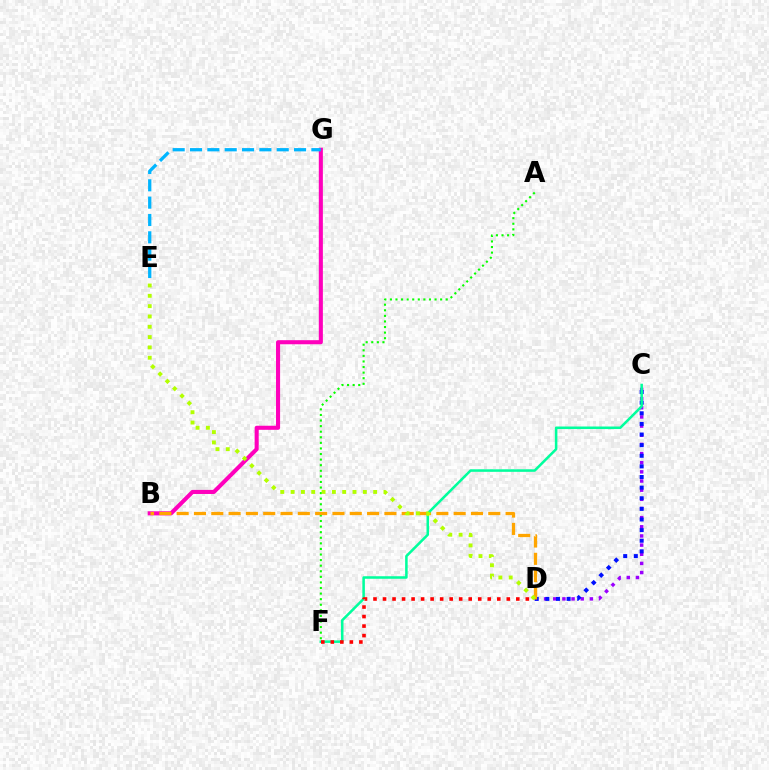{('A', 'F'): [{'color': '#08ff00', 'line_style': 'dotted', 'thickness': 1.52}], ('B', 'G'): [{'color': '#ff00bd', 'line_style': 'solid', 'thickness': 2.93}], ('C', 'D'): [{'color': '#9b00ff', 'line_style': 'dotted', 'thickness': 2.49}, {'color': '#0010ff', 'line_style': 'dotted', 'thickness': 2.89}], ('B', 'D'): [{'color': '#ffa500', 'line_style': 'dashed', 'thickness': 2.35}], ('E', 'G'): [{'color': '#00b5ff', 'line_style': 'dashed', 'thickness': 2.36}], ('C', 'F'): [{'color': '#00ff9d', 'line_style': 'solid', 'thickness': 1.83}], ('D', 'F'): [{'color': '#ff0000', 'line_style': 'dotted', 'thickness': 2.59}], ('D', 'E'): [{'color': '#b3ff00', 'line_style': 'dotted', 'thickness': 2.8}]}